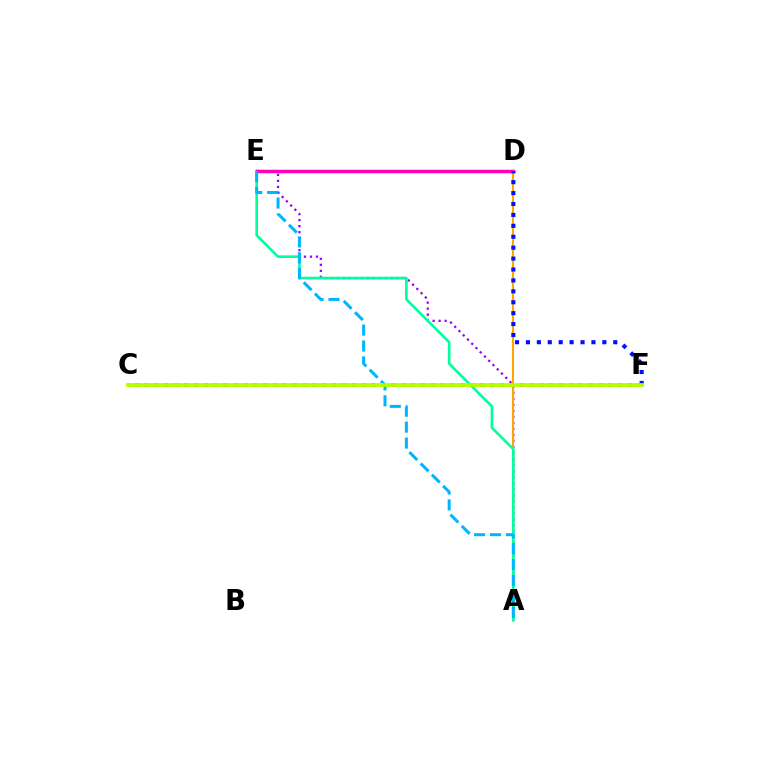{('A', 'E'): [{'color': '#9b00ff', 'line_style': 'dotted', 'thickness': 1.63}, {'color': '#00ff9d', 'line_style': 'solid', 'thickness': 1.9}, {'color': '#00b5ff', 'line_style': 'dashed', 'thickness': 2.16}], ('D', 'E'): [{'color': '#08ff00', 'line_style': 'dotted', 'thickness': 1.54}, {'color': '#ff00bd', 'line_style': 'solid', 'thickness': 2.51}], ('A', 'D'): [{'color': '#ffa500', 'line_style': 'solid', 'thickness': 1.51}], ('C', 'F'): [{'color': '#ff0000', 'line_style': 'dotted', 'thickness': 2.68}, {'color': '#b3ff00', 'line_style': 'solid', 'thickness': 2.73}], ('D', 'F'): [{'color': '#0010ff', 'line_style': 'dotted', 'thickness': 2.97}]}